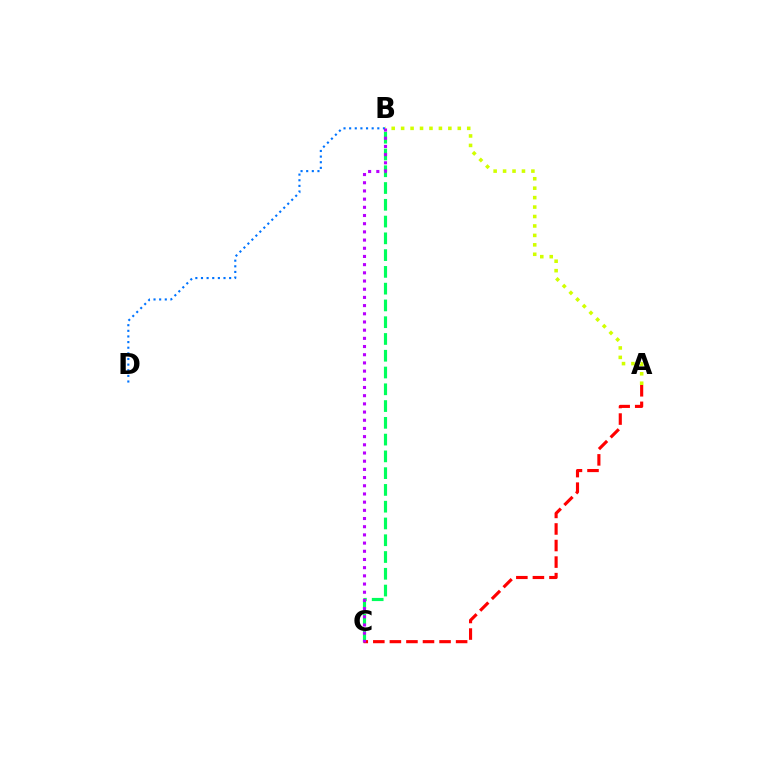{('B', 'C'): [{'color': '#00ff5c', 'line_style': 'dashed', 'thickness': 2.28}, {'color': '#b900ff', 'line_style': 'dotted', 'thickness': 2.23}], ('B', 'D'): [{'color': '#0074ff', 'line_style': 'dotted', 'thickness': 1.53}], ('A', 'B'): [{'color': '#d1ff00', 'line_style': 'dotted', 'thickness': 2.57}], ('A', 'C'): [{'color': '#ff0000', 'line_style': 'dashed', 'thickness': 2.25}]}